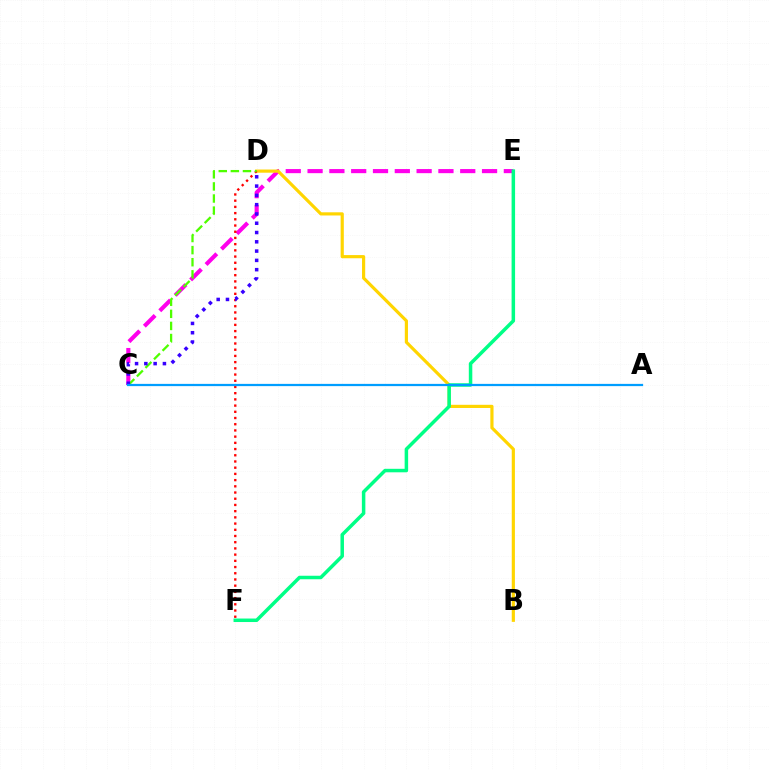{('C', 'E'): [{'color': '#ff00ed', 'line_style': 'dashed', 'thickness': 2.96}], ('B', 'D'): [{'color': '#ffd500', 'line_style': 'solid', 'thickness': 2.29}], ('D', 'F'): [{'color': '#ff0000', 'line_style': 'dotted', 'thickness': 1.69}], ('E', 'F'): [{'color': '#00ff86', 'line_style': 'solid', 'thickness': 2.52}], ('C', 'D'): [{'color': '#4fff00', 'line_style': 'dashed', 'thickness': 1.64}, {'color': '#3700ff', 'line_style': 'dotted', 'thickness': 2.52}], ('A', 'C'): [{'color': '#009eff', 'line_style': 'solid', 'thickness': 1.62}]}